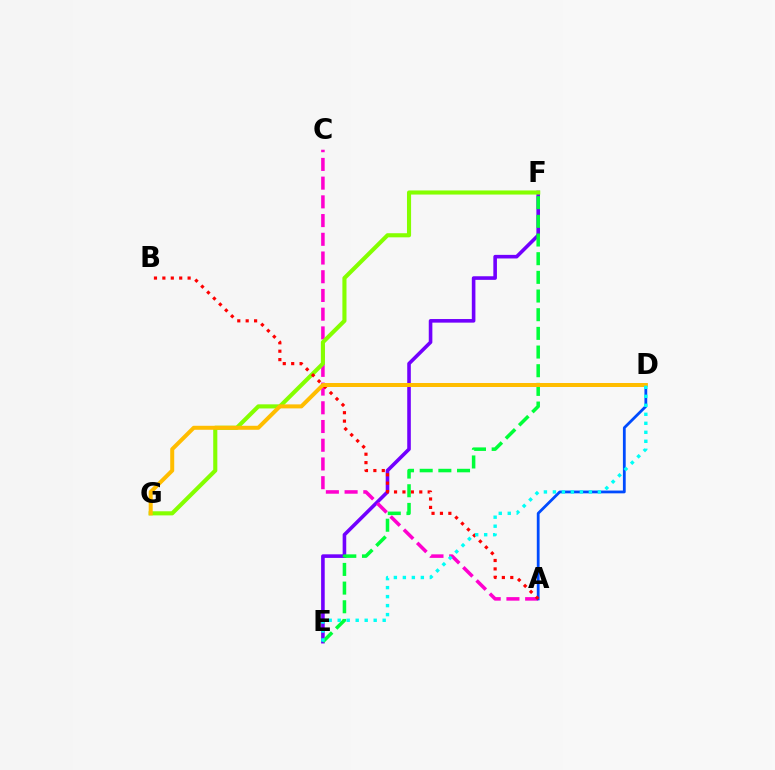{('E', 'F'): [{'color': '#7200ff', 'line_style': 'solid', 'thickness': 2.59}, {'color': '#00ff39', 'line_style': 'dashed', 'thickness': 2.54}], ('A', 'C'): [{'color': '#ff00cf', 'line_style': 'dashed', 'thickness': 2.54}], ('A', 'D'): [{'color': '#004bff', 'line_style': 'solid', 'thickness': 2.0}], ('F', 'G'): [{'color': '#84ff00', 'line_style': 'solid', 'thickness': 2.95}], ('A', 'B'): [{'color': '#ff0000', 'line_style': 'dotted', 'thickness': 2.29}], ('D', 'G'): [{'color': '#ffbd00', 'line_style': 'solid', 'thickness': 2.88}], ('D', 'E'): [{'color': '#00fff6', 'line_style': 'dotted', 'thickness': 2.44}]}